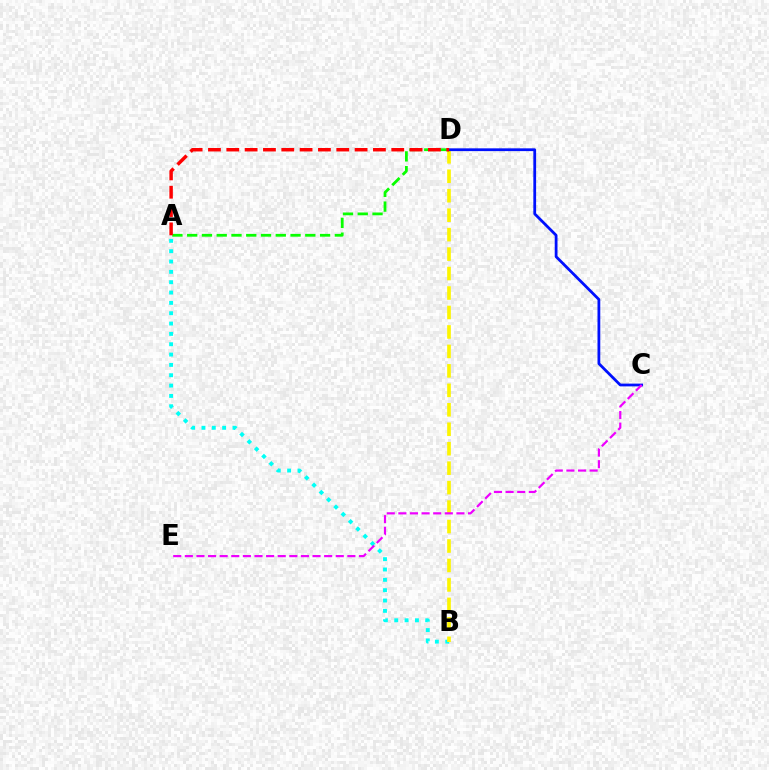{('A', 'B'): [{'color': '#00fff6', 'line_style': 'dotted', 'thickness': 2.81}], ('B', 'D'): [{'color': '#fcf500', 'line_style': 'dashed', 'thickness': 2.64}], ('C', 'D'): [{'color': '#0010ff', 'line_style': 'solid', 'thickness': 2.0}], ('A', 'D'): [{'color': '#08ff00', 'line_style': 'dashed', 'thickness': 2.01}, {'color': '#ff0000', 'line_style': 'dashed', 'thickness': 2.49}], ('C', 'E'): [{'color': '#ee00ff', 'line_style': 'dashed', 'thickness': 1.58}]}